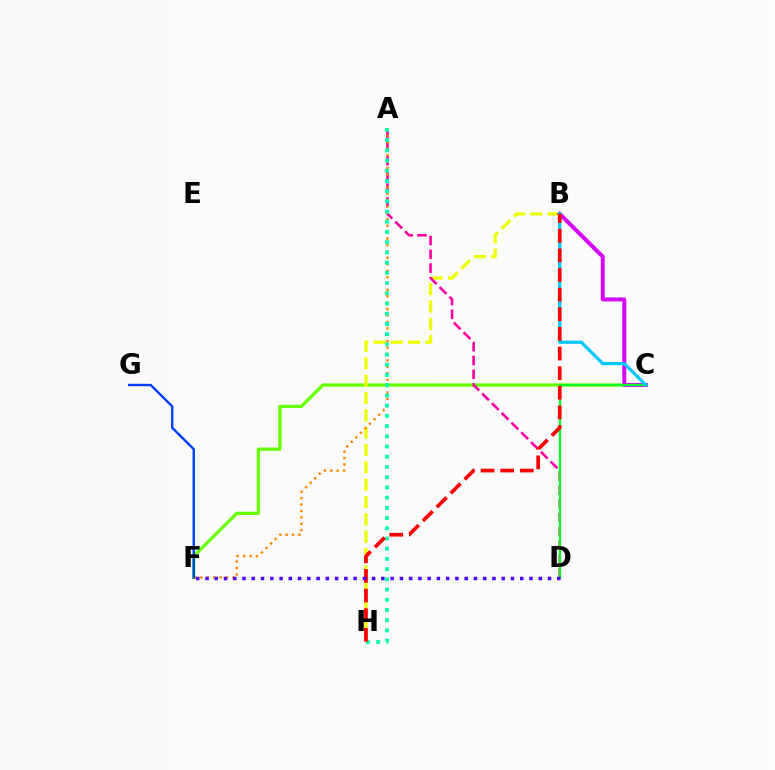{('C', 'F'): [{'color': '#66ff00', 'line_style': 'solid', 'thickness': 2.35}], ('B', 'H'): [{'color': '#eeff00', 'line_style': 'dashed', 'thickness': 2.35}, {'color': '#ff0000', 'line_style': 'dashed', 'thickness': 2.67}], ('A', 'D'): [{'color': '#ff00a0', 'line_style': 'dashed', 'thickness': 1.87}], ('A', 'F'): [{'color': '#ff8800', 'line_style': 'dotted', 'thickness': 1.74}], ('F', 'G'): [{'color': '#003fff', 'line_style': 'solid', 'thickness': 1.73}], ('A', 'H'): [{'color': '#00ffaf', 'line_style': 'dotted', 'thickness': 2.78}], ('B', 'C'): [{'color': '#d600ff', 'line_style': 'solid', 'thickness': 2.85}, {'color': '#00c7ff', 'line_style': 'solid', 'thickness': 2.32}], ('C', 'D'): [{'color': '#00ff27', 'line_style': 'solid', 'thickness': 1.63}], ('D', 'F'): [{'color': '#4f00ff', 'line_style': 'dotted', 'thickness': 2.52}]}